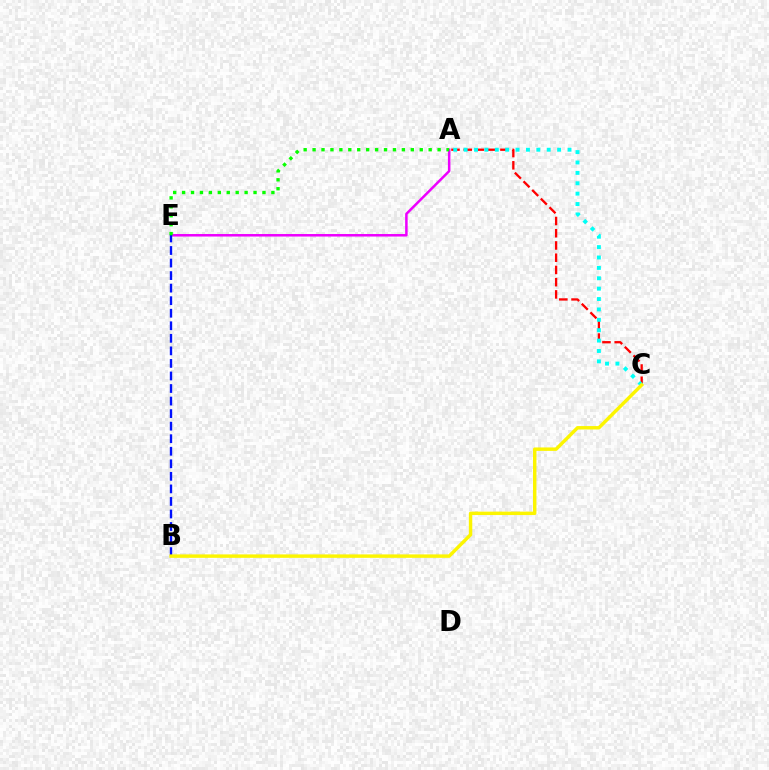{('A', 'C'): [{'color': '#ff0000', 'line_style': 'dashed', 'thickness': 1.66}, {'color': '#00fff6', 'line_style': 'dotted', 'thickness': 2.82}], ('A', 'E'): [{'color': '#ee00ff', 'line_style': 'solid', 'thickness': 1.81}, {'color': '#08ff00', 'line_style': 'dotted', 'thickness': 2.43}], ('B', 'E'): [{'color': '#0010ff', 'line_style': 'dashed', 'thickness': 1.7}], ('B', 'C'): [{'color': '#fcf500', 'line_style': 'solid', 'thickness': 2.47}]}